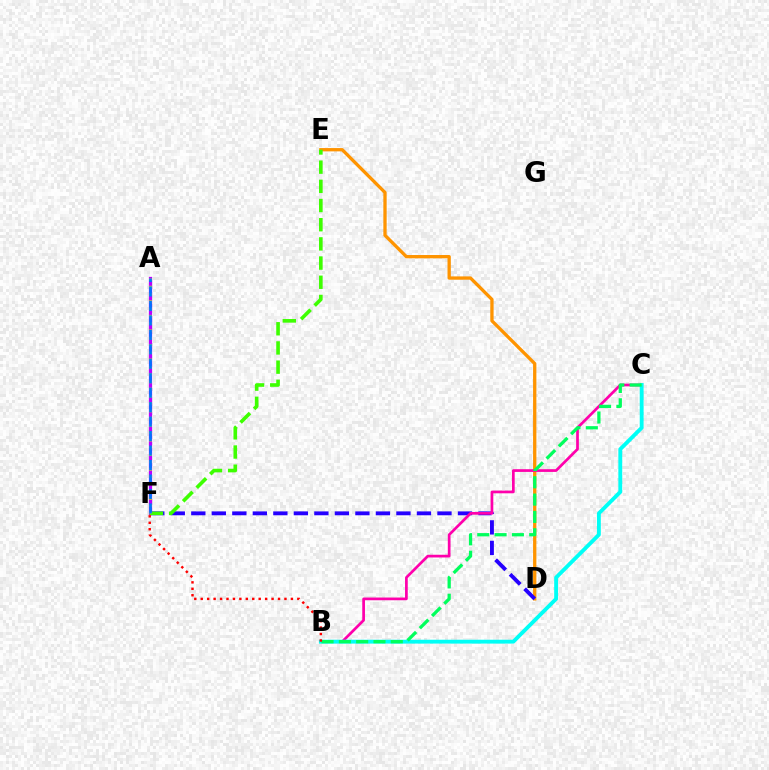{('A', 'F'): [{'color': '#b900ff', 'line_style': 'solid', 'thickness': 2.33}, {'color': '#d1ff00', 'line_style': 'dotted', 'thickness': 1.98}, {'color': '#0074ff', 'line_style': 'dashed', 'thickness': 1.97}], ('D', 'E'): [{'color': '#ff9400', 'line_style': 'solid', 'thickness': 2.38}], ('D', 'F'): [{'color': '#2500ff', 'line_style': 'dashed', 'thickness': 2.79}], ('E', 'F'): [{'color': '#3dff00', 'line_style': 'dashed', 'thickness': 2.61}], ('B', 'C'): [{'color': '#ff00ac', 'line_style': 'solid', 'thickness': 1.95}, {'color': '#00fff6', 'line_style': 'solid', 'thickness': 2.78}, {'color': '#00ff5c', 'line_style': 'dashed', 'thickness': 2.35}], ('B', 'F'): [{'color': '#ff0000', 'line_style': 'dotted', 'thickness': 1.75}]}